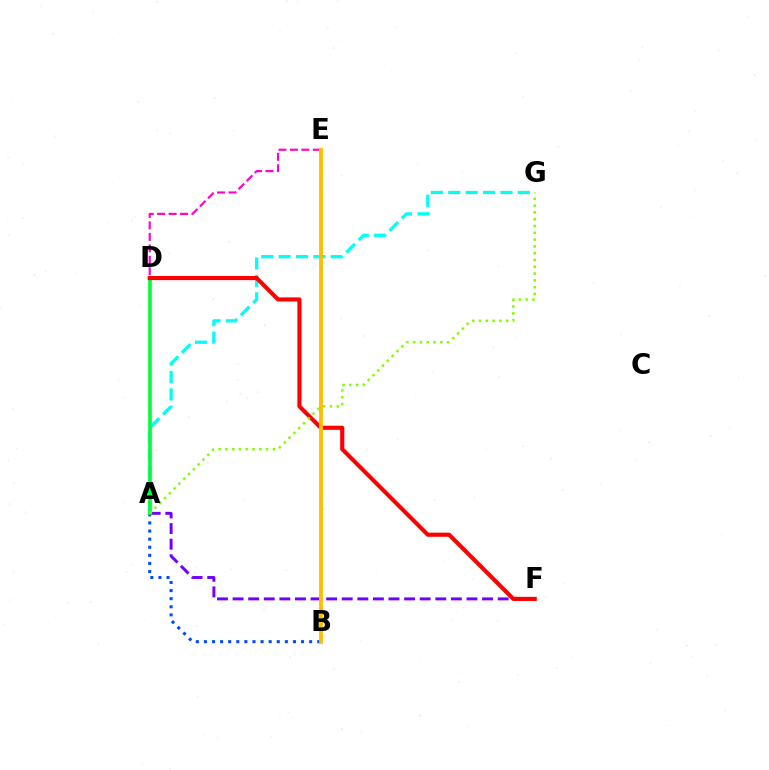{('A', 'G'): [{'color': '#00fff6', 'line_style': 'dashed', 'thickness': 2.36}, {'color': '#84ff00', 'line_style': 'dotted', 'thickness': 1.85}], ('A', 'F'): [{'color': '#7200ff', 'line_style': 'dashed', 'thickness': 2.12}], ('D', 'E'): [{'color': '#ff00cf', 'line_style': 'dashed', 'thickness': 1.56}], ('A', 'B'): [{'color': '#004bff', 'line_style': 'dotted', 'thickness': 2.2}], ('A', 'D'): [{'color': '#00ff39', 'line_style': 'solid', 'thickness': 2.62}], ('D', 'F'): [{'color': '#ff0000', 'line_style': 'solid', 'thickness': 2.97}], ('B', 'E'): [{'color': '#ffbd00', 'line_style': 'solid', 'thickness': 2.77}]}